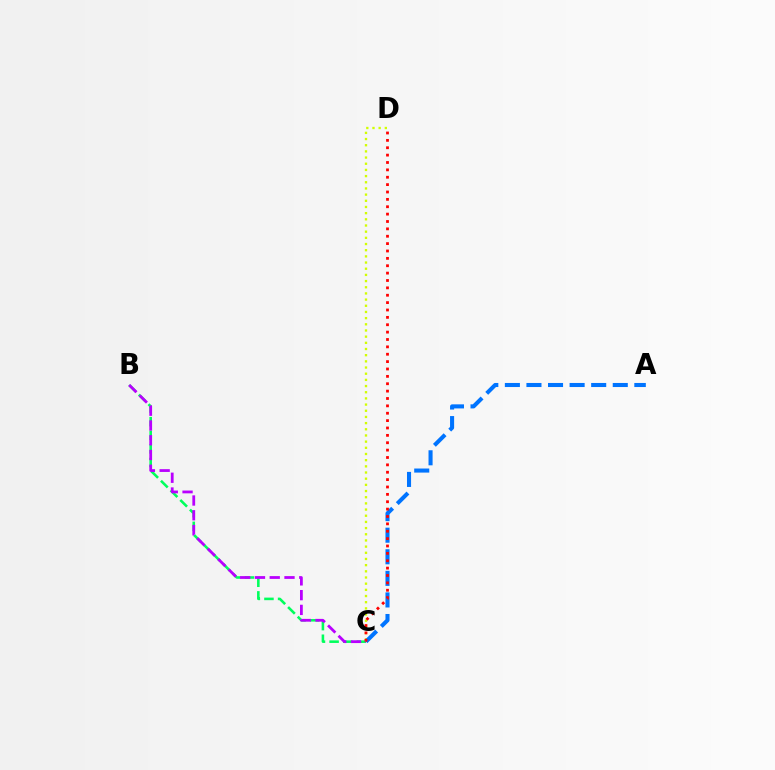{('B', 'C'): [{'color': '#00ff5c', 'line_style': 'dashed', 'thickness': 1.85}, {'color': '#b900ff', 'line_style': 'dashed', 'thickness': 2.01}], ('C', 'D'): [{'color': '#d1ff00', 'line_style': 'dotted', 'thickness': 1.68}, {'color': '#ff0000', 'line_style': 'dotted', 'thickness': 2.0}], ('A', 'C'): [{'color': '#0074ff', 'line_style': 'dashed', 'thickness': 2.93}]}